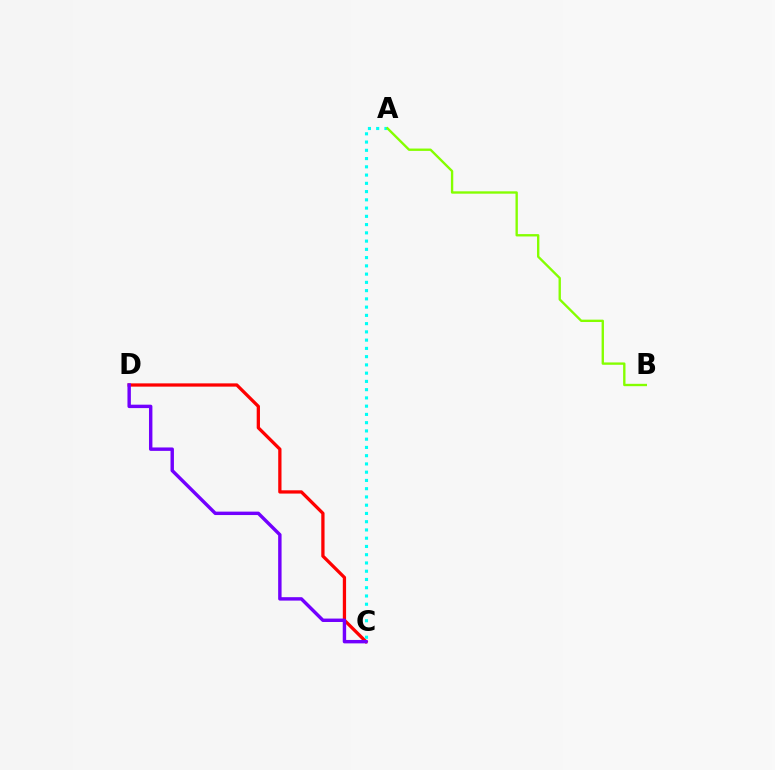{('C', 'D'): [{'color': '#ff0000', 'line_style': 'solid', 'thickness': 2.35}, {'color': '#7200ff', 'line_style': 'solid', 'thickness': 2.46}], ('A', 'C'): [{'color': '#00fff6', 'line_style': 'dotted', 'thickness': 2.24}], ('A', 'B'): [{'color': '#84ff00', 'line_style': 'solid', 'thickness': 1.7}]}